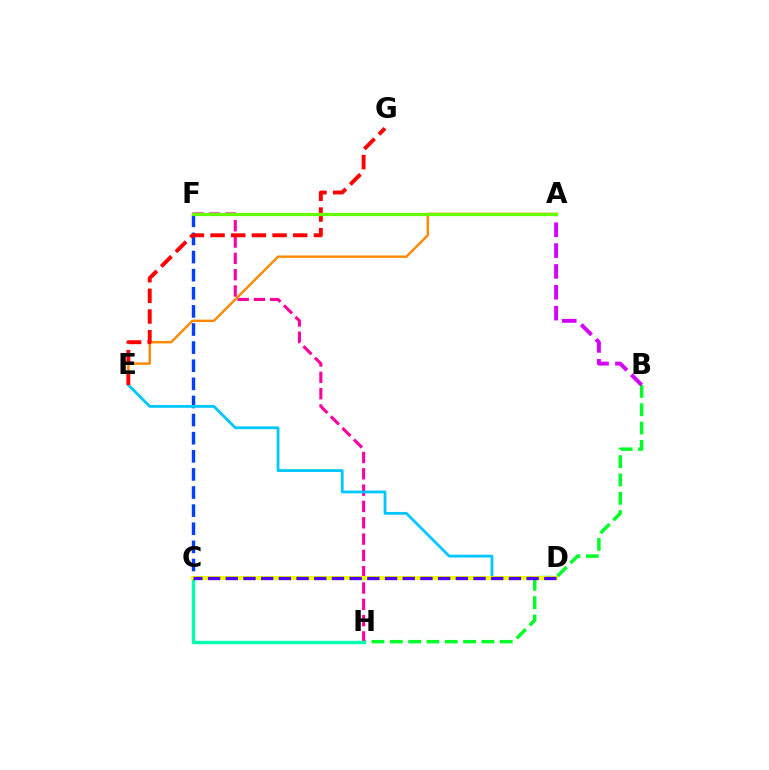{('B', 'H'): [{'color': '#00ff27', 'line_style': 'dashed', 'thickness': 2.49}], ('C', 'F'): [{'color': '#003fff', 'line_style': 'dashed', 'thickness': 2.46}], ('F', 'H'): [{'color': '#ff00a0', 'line_style': 'dashed', 'thickness': 2.22}], ('A', 'E'): [{'color': '#ff8800', 'line_style': 'solid', 'thickness': 1.73}], ('A', 'B'): [{'color': '#d600ff', 'line_style': 'dashed', 'thickness': 2.83}], ('C', 'H'): [{'color': '#00ffaf', 'line_style': 'solid', 'thickness': 2.43}], ('D', 'E'): [{'color': '#00c7ff', 'line_style': 'solid', 'thickness': 2.02}], ('E', 'G'): [{'color': '#ff0000', 'line_style': 'dashed', 'thickness': 2.81}], ('C', 'D'): [{'color': '#eeff00', 'line_style': 'solid', 'thickness': 2.91}, {'color': '#4f00ff', 'line_style': 'dashed', 'thickness': 2.4}], ('A', 'F'): [{'color': '#66ff00', 'line_style': 'solid', 'thickness': 2.33}]}